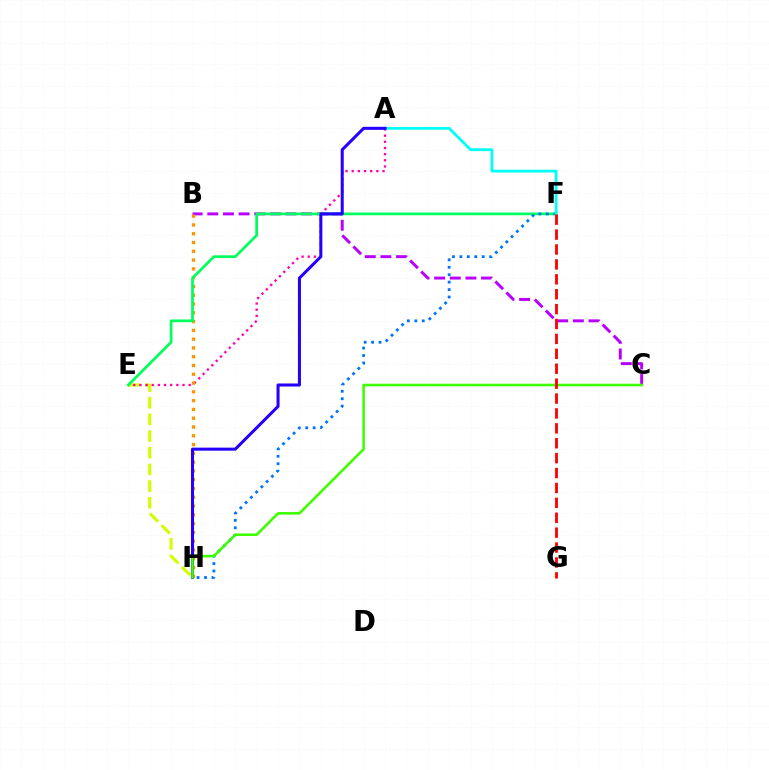{('B', 'C'): [{'color': '#b900ff', 'line_style': 'dashed', 'thickness': 2.13}], ('E', 'H'): [{'color': '#d1ff00', 'line_style': 'dashed', 'thickness': 2.26}], ('A', 'E'): [{'color': '#ff00ac', 'line_style': 'dotted', 'thickness': 1.67}], ('B', 'H'): [{'color': '#ff9400', 'line_style': 'dotted', 'thickness': 2.39}], ('E', 'F'): [{'color': '#00ff5c', 'line_style': 'solid', 'thickness': 1.97}], ('F', 'H'): [{'color': '#0074ff', 'line_style': 'dotted', 'thickness': 2.02}], ('A', 'F'): [{'color': '#00fff6', 'line_style': 'solid', 'thickness': 2.0}], ('A', 'H'): [{'color': '#2500ff', 'line_style': 'solid', 'thickness': 2.19}], ('C', 'H'): [{'color': '#3dff00', 'line_style': 'solid', 'thickness': 1.85}], ('F', 'G'): [{'color': '#ff0000', 'line_style': 'dashed', 'thickness': 2.02}]}